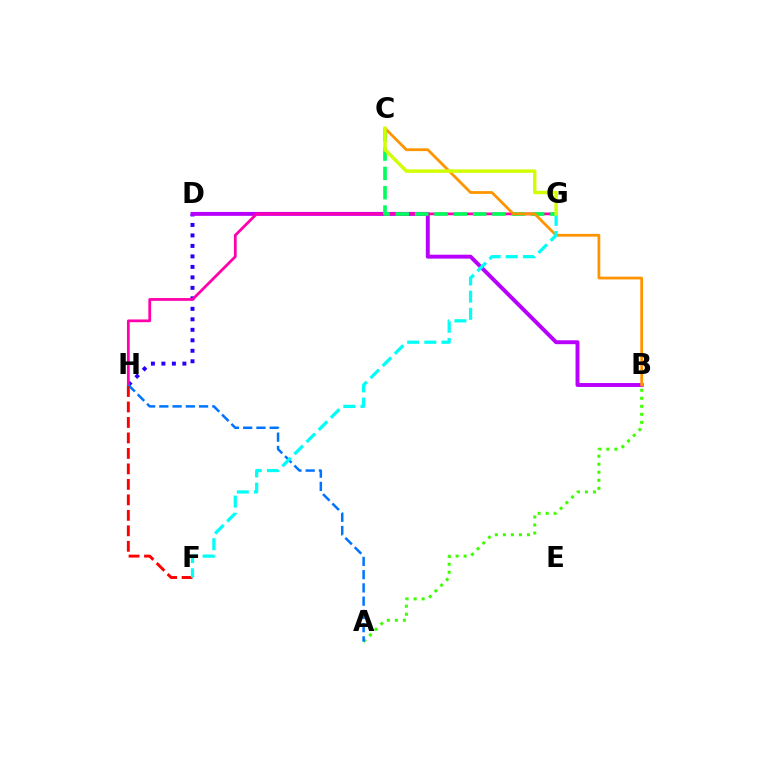{('D', 'H'): [{'color': '#2500ff', 'line_style': 'dotted', 'thickness': 2.85}], ('B', 'D'): [{'color': '#b900ff', 'line_style': 'solid', 'thickness': 2.82}], ('G', 'H'): [{'color': '#ff00ac', 'line_style': 'solid', 'thickness': 1.99}], ('A', 'B'): [{'color': '#3dff00', 'line_style': 'dotted', 'thickness': 2.18}], ('C', 'G'): [{'color': '#00ff5c', 'line_style': 'dashed', 'thickness': 2.63}, {'color': '#d1ff00', 'line_style': 'solid', 'thickness': 2.48}], ('A', 'H'): [{'color': '#0074ff', 'line_style': 'dashed', 'thickness': 1.8}], ('B', 'C'): [{'color': '#ff9400', 'line_style': 'solid', 'thickness': 1.99}], ('F', 'H'): [{'color': '#ff0000', 'line_style': 'dashed', 'thickness': 2.1}], ('F', 'G'): [{'color': '#00fff6', 'line_style': 'dashed', 'thickness': 2.33}]}